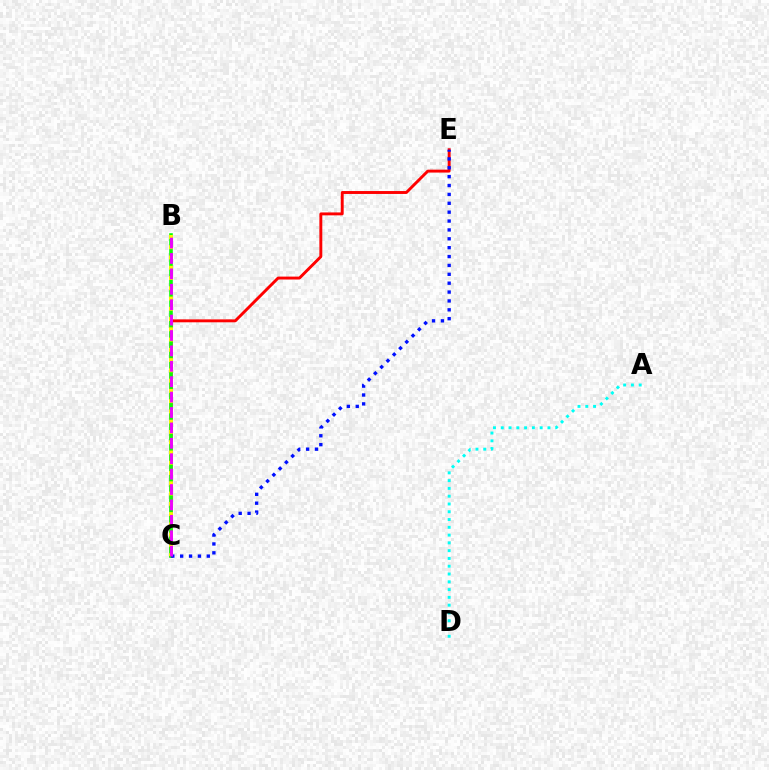{('A', 'D'): [{'color': '#00fff6', 'line_style': 'dotted', 'thickness': 2.11}], ('C', 'E'): [{'color': '#ff0000', 'line_style': 'solid', 'thickness': 2.1}, {'color': '#0010ff', 'line_style': 'dotted', 'thickness': 2.41}], ('B', 'C'): [{'color': '#08ff00', 'line_style': 'solid', 'thickness': 2.58}, {'color': '#fcf500', 'line_style': 'dotted', 'thickness': 2.79}, {'color': '#ee00ff', 'line_style': 'dashed', 'thickness': 2.09}]}